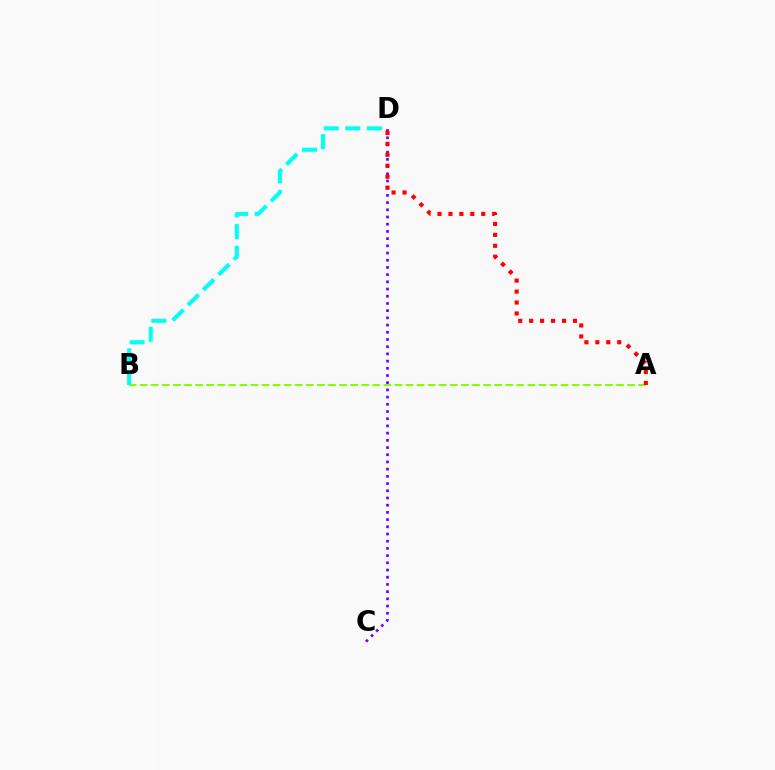{('C', 'D'): [{'color': '#7200ff', 'line_style': 'dotted', 'thickness': 1.96}], ('A', 'B'): [{'color': '#84ff00', 'line_style': 'dashed', 'thickness': 1.5}], ('B', 'D'): [{'color': '#00fff6', 'line_style': 'dashed', 'thickness': 2.93}], ('A', 'D'): [{'color': '#ff0000', 'line_style': 'dotted', 'thickness': 2.97}]}